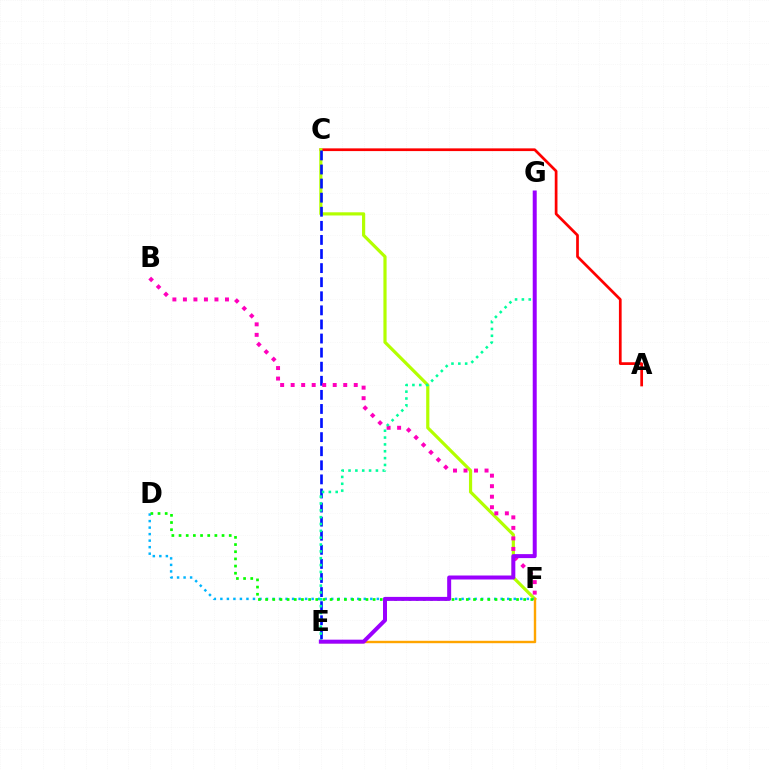{('A', 'C'): [{'color': '#ff0000', 'line_style': 'solid', 'thickness': 1.96}], ('C', 'F'): [{'color': '#b3ff00', 'line_style': 'solid', 'thickness': 2.29}], ('D', 'F'): [{'color': '#00b5ff', 'line_style': 'dotted', 'thickness': 1.77}, {'color': '#08ff00', 'line_style': 'dotted', 'thickness': 1.95}], ('C', 'E'): [{'color': '#0010ff', 'line_style': 'dashed', 'thickness': 1.91}], ('E', 'F'): [{'color': '#ffa500', 'line_style': 'solid', 'thickness': 1.73}], ('B', 'F'): [{'color': '#ff00bd', 'line_style': 'dotted', 'thickness': 2.86}], ('E', 'G'): [{'color': '#00ff9d', 'line_style': 'dotted', 'thickness': 1.86}, {'color': '#9b00ff', 'line_style': 'solid', 'thickness': 2.87}]}